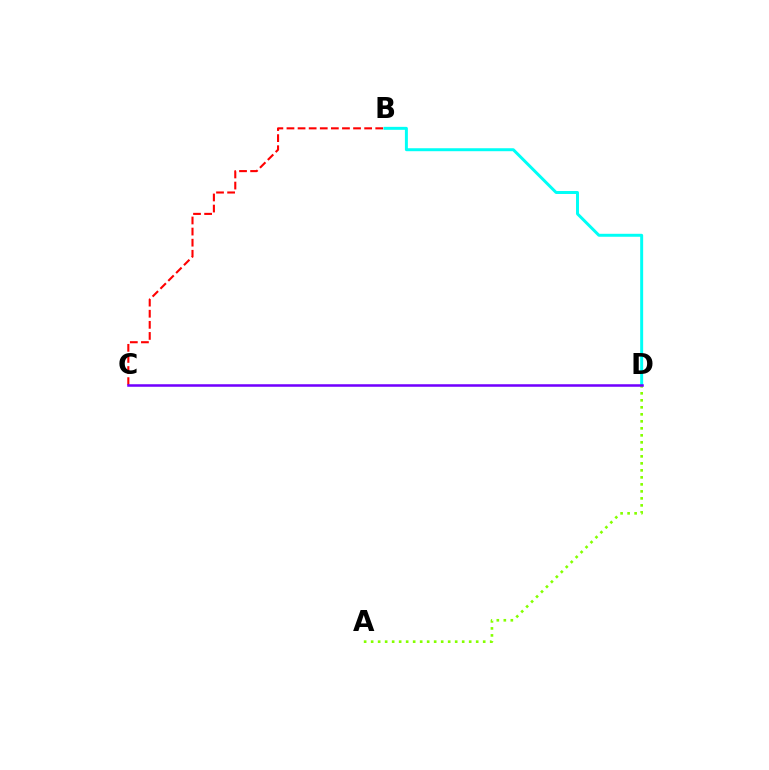{('B', 'C'): [{'color': '#ff0000', 'line_style': 'dashed', 'thickness': 1.51}], ('B', 'D'): [{'color': '#00fff6', 'line_style': 'solid', 'thickness': 2.14}], ('A', 'D'): [{'color': '#84ff00', 'line_style': 'dotted', 'thickness': 1.9}], ('C', 'D'): [{'color': '#7200ff', 'line_style': 'solid', 'thickness': 1.82}]}